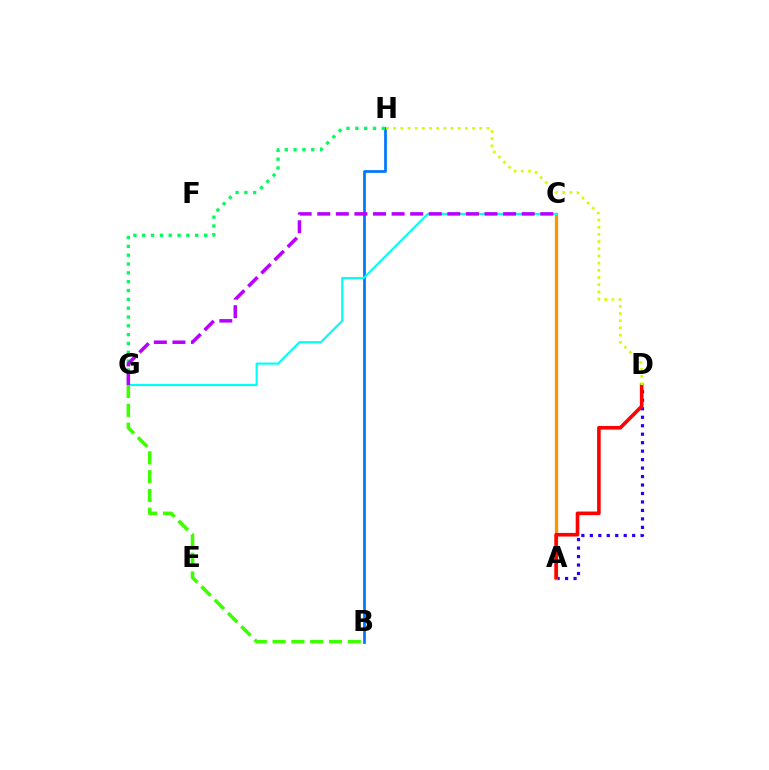{('A', 'D'): [{'color': '#2500ff', 'line_style': 'dotted', 'thickness': 2.3}, {'color': '#ff0000', 'line_style': 'solid', 'thickness': 2.6}], ('A', 'C'): [{'color': '#ff00ac', 'line_style': 'solid', 'thickness': 1.84}, {'color': '#ff9400', 'line_style': 'solid', 'thickness': 2.36}], ('B', 'H'): [{'color': '#0074ff', 'line_style': 'solid', 'thickness': 1.95}], ('C', 'G'): [{'color': '#00fff6', 'line_style': 'solid', 'thickness': 1.55}, {'color': '#b900ff', 'line_style': 'dashed', 'thickness': 2.53}], ('G', 'H'): [{'color': '#00ff5c', 'line_style': 'dotted', 'thickness': 2.4}], ('B', 'G'): [{'color': '#3dff00', 'line_style': 'dashed', 'thickness': 2.55}], ('D', 'H'): [{'color': '#d1ff00', 'line_style': 'dotted', 'thickness': 1.95}]}